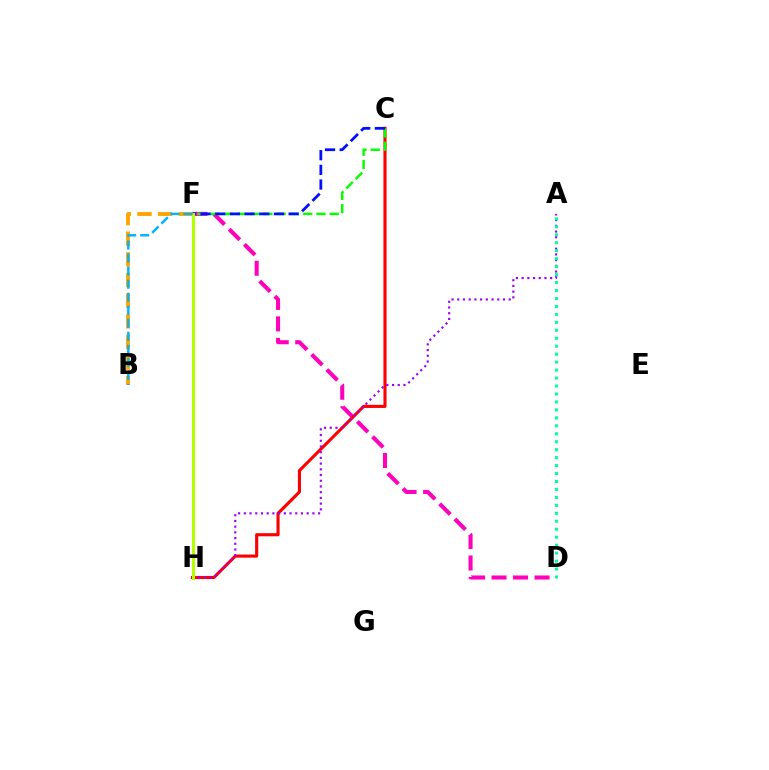{('B', 'F'): [{'color': '#ffa500', 'line_style': 'dashed', 'thickness': 2.8}, {'color': '#00b5ff', 'line_style': 'dashed', 'thickness': 1.77}], ('D', 'F'): [{'color': '#ff00bd', 'line_style': 'dashed', 'thickness': 2.92}], ('C', 'H'): [{'color': '#ff0000', 'line_style': 'solid', 'thickness': 2.24}], ('A', 'H'): [{'color': '#9b00ff', 'line_style': 'dotted', 'thickness': 1.55}], ('C', 'F'): [{'color': '#08ff00', 'line_style': 'dashed', 'thickness': 1.8}, {'color': '#0010ff', 'line_style': 'dashed', 'thickness': 1.99}], ('F', 'H'): [{'color': '#b3ff00', 'line_style': 'solid', 'thickness': 2.19}], ('A', 'D'): [{'color': '#00ff9d', 'line_style': 'dotted', 'thickness': 2.16}]}